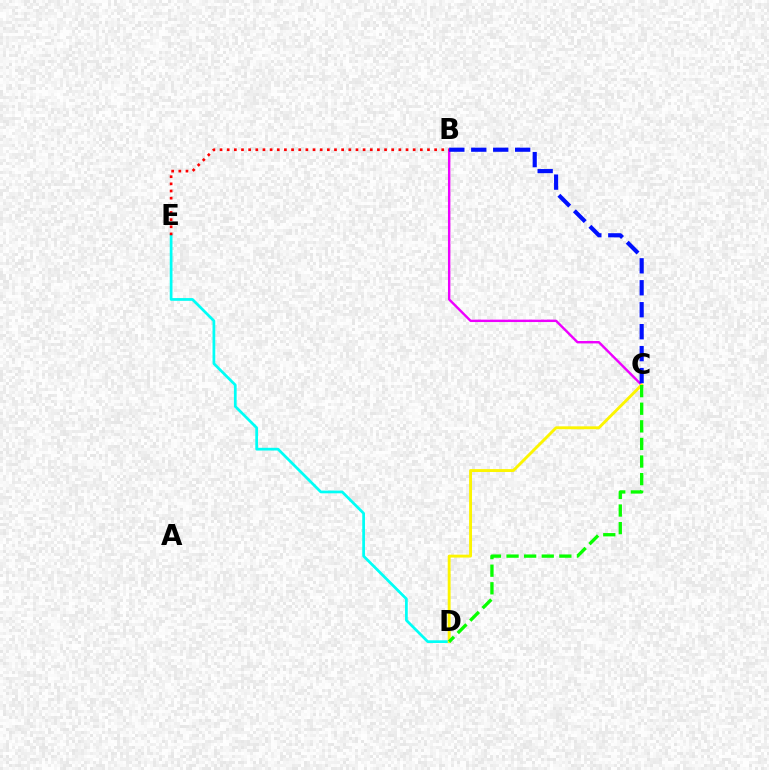{('D', 'E'): [{'color': '#00fff6', 'line_style': 'solid', 'thickness': 1.97}], ('B', 'C'): [{'color': '#ee00ff', 'line_style': 'solid', 'thickness': 1.74}, {'color': '#0010ff', 'line_style': 'dashed', 'thickness': 2.98}], ('B', 'E'): [{'color': '#ff0000', 'line_style': 'dotted', 'thickness': 1.94}], ('C', 'D'): [{'color': '#fcf500', 'line_style': 'solid', 'thickness': 2.09}, {'color': '#08ff00', 'line_style': 'dashed', 'thickness': 2.39}]}